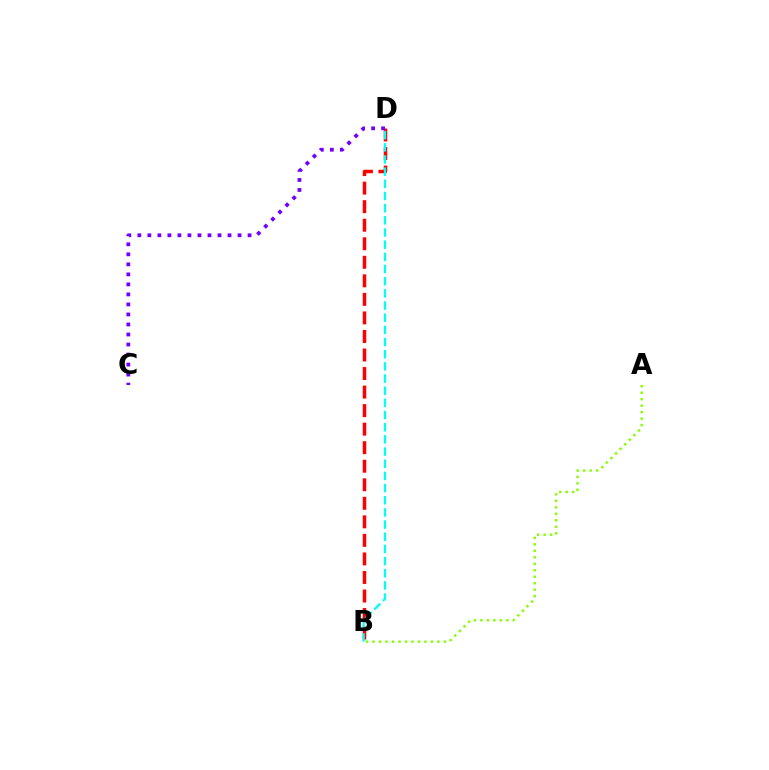{('B', 'D'): [{'color': '#ff0000', 'line_style': 'dashed', 'thickness': 2.52}, {'color': '#00fff6', 'line_style': 'dashed', 'thickness': 1.65}], ('A', 'B'): [{'color': '#84ff00', 'line_style': 'dotted', 'thickness': 1.76}], ('C', 'D'): [{'color': '#7200ff', 'line_style': 'dotted', 'thickness': 2.72}]}